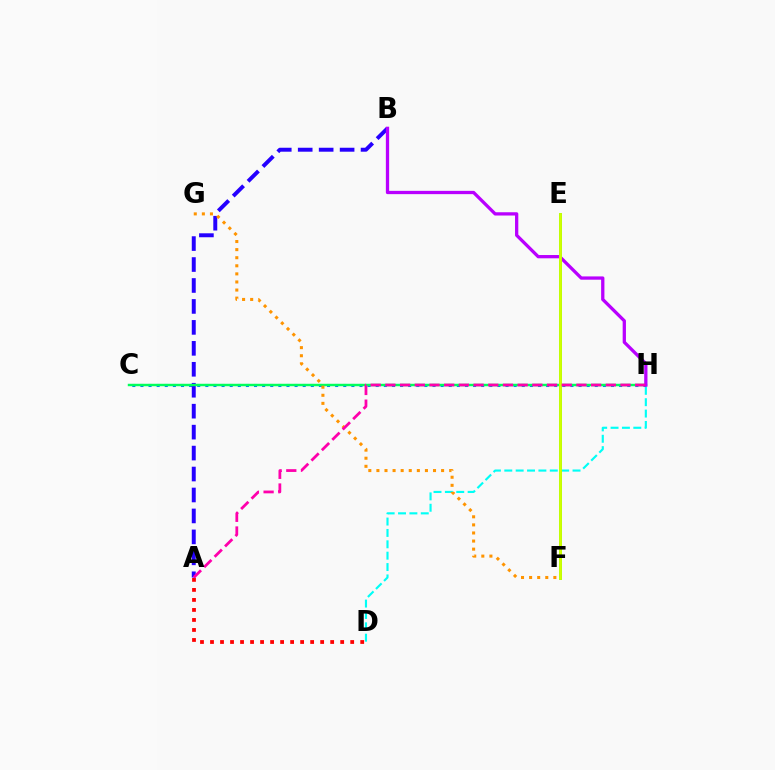{('C', 'H'): [{'color': '#0074ff', 'line_style': 'dotted', 'thickness': 2.2}, {'color': '#00ff5c', 'line_style': 'solid', 'thickness': 1.76}], ('A', 'B'): [{'color': '#2500ff', 'line_style': 'dashed', 'thickness': 2.85}], ('D', 'H'): [{'color': '#00fff6', 'line_style': 'dashed', 'thickness': 1.54}], ('B', 'H'): [{'color': '#b900ff', 'line_style': 'solid', 'thickness': 2.36}], ('E', 'F'): [{'color': '#3dff00', 'line_style': 'solid', 'thickness': 1.97}, {'color': '#d1ff00', 'line_style': 'solid', 'thickness': 1.98}], ('F', 'G'): [{'color': '#ff9400', 'line_style': 'dotted', 'thickness': 2.2}], ('A', 'D'): [{'color': '#ff0000', 'line_style': 'dotted', 'thickness': 2.72}], ('A', 'H'): [{'color': '#ff00ac', 'line_style': 'dashed', 'thickness': 2.0}]}